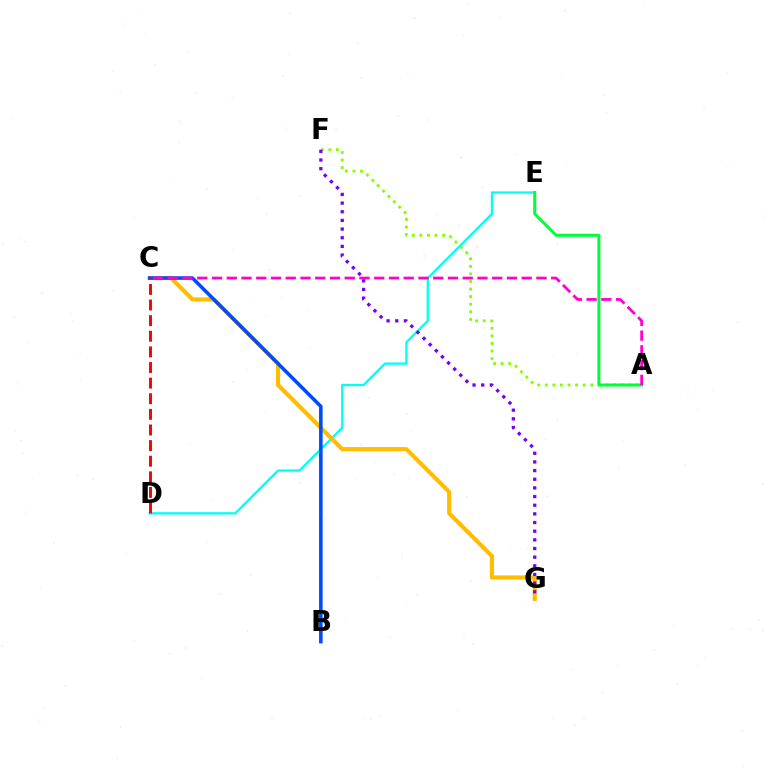{('D', 'E'): [{'color': '#00fff6', 'line_style': 'solid', 'thickness': 1.66}], ('C', 'G'): [{'color': '#ffbd00', 'line_style': 'solid', 'thickness': 2.99}], ('A', 'F'): [{'color': '#84ff00', 'line_style': 'dotted', 'thickness': 2.06}], ('A', 'E'): [{'color': '#00ff39', 'line_style': 'solid', 'thickness': 2.18}], ('B', 'C'): [{'color': '#004bff', 'line_style': 'solid', 'thickness': 2.57}], ('F', 'G'): [{'color': '#7200ff', 'line_style': 'dotted', 'thickness': 2.35}], ('C', 'D'): [{'color': '#ff0000', 'line_style': 'dashed', 'thickness': 2.12}], ('A', 'C'): [{'color': '#ff00cf', 'line_style': 'dashed', 'thickness': 2.0}]}